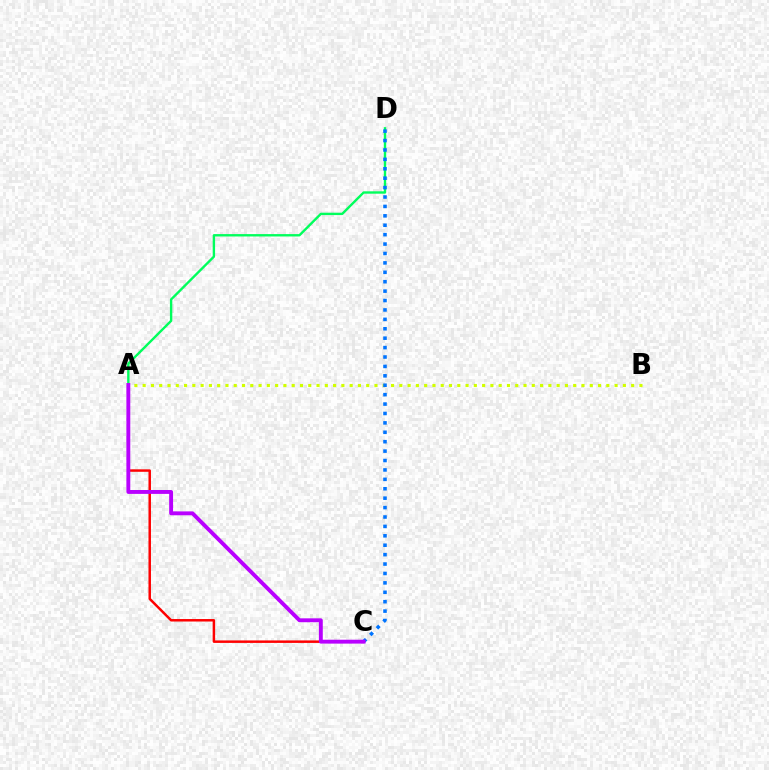{('A', 'C'): [{'color': '#ff0000', 'line_style': 'solid', 'thickness': 1.79}, {'color': '#b900ff', 'line_style': 'solid', 'thickness': 2.8}], ('A', 'B'): [{'color': '#d1ff00', 'line_style': 'dotted', 'thickness': 2.25}], ('A', 'D'): [{'color': '#00ff5c', 'line_style': 'solid', 'thickness': 1.71}], ('C', 'D'): [{'color': '#0074ff', 'line_style': 'dotted', 'thickness': 2.56}]}